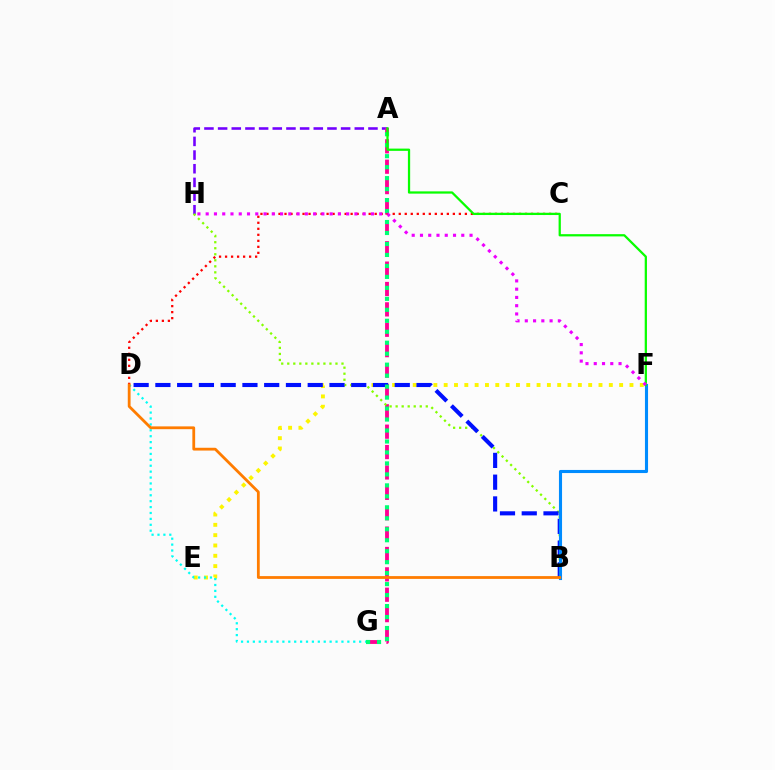{('A', 'H'): [{'color': '#7200ff', 'line_style': 'dashed', 'thickness': 1.86}], ('A', 'G'): [{'color': '#ff0094', 'line_style': 'dashed', 'thickness': 2.77}, {'color': '#00ff74', 'line_style': 'dotted', 'thickness': 2.98}], ('B', 'H'): [{'color': '#84ff00', 'line_style': 'dotted', 'thickness': 1.64}], ('E', 'F'): [{'color': '#fcf500', 'line_style': 'dotted', 'thickness': 2.8}], ('C', 'D'): [{'color': '#ff0000', 'line_style': 'dotted', 'thickness': 1.63}], ('D', 'G'): [{'color': '#00fff6', 'line_style': 'dotted', 'thickness': 1.6}], ('B', 'D'): [{'color': '#0010ff', 'line_style': 'dashed', 'thickness': 2.96}, {'color': '#ff7c00', 'line_style': 'solid', 'thickness': 2.01}], ('B', 'F'): [{'color': '#008cff', 'line_style': 'solid', 'thickness': 2.23}], ('A', 'F'): [{'color': '#08ff00', 'line_style': 'solid', 'thickness': 1.63}], ('F', 'H'): [{'color': '#ee00ff', 'line_style': 'dotted', 'thickness': 2.24}]}